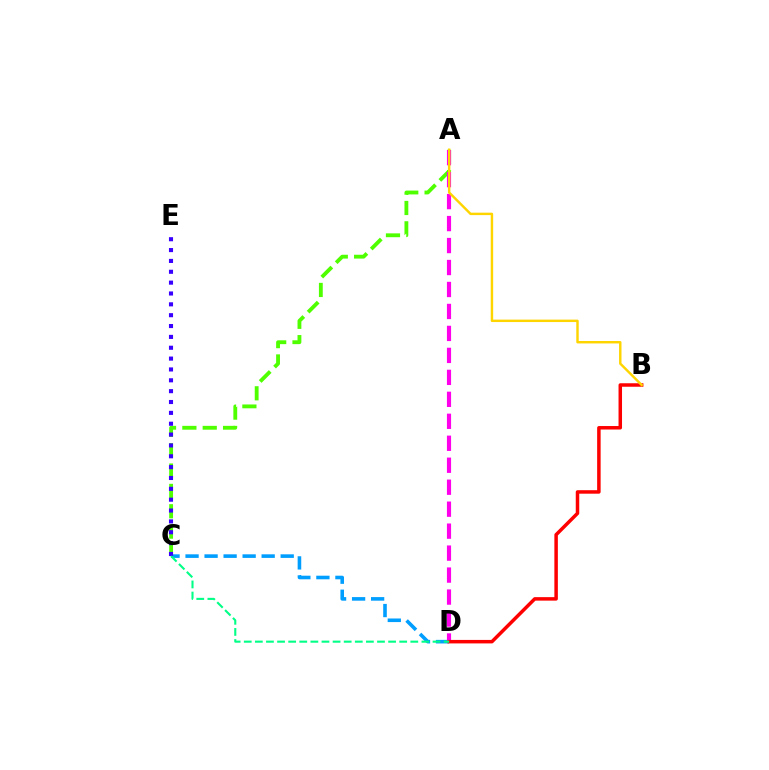{('A', 'C'): [{'color': '#4fff00', 'line_style': 'dashed', 'thickness': 2.76}], ('C', 'D'): [{'color': '#009eff', 'line_style': 'dashed', 'thickness': 2.59}, {'color': '#00ff86', 'line_style': 'dashed', 'thickness': 1.51}], ('A', 'D'): [{'color': '#ff00ed', 'line_style': 'dashed', 'thickness': 2.98}], ('C', 'E'): [{'color': '#3700ff', 'line_style': 'dotted', 'thickness': 2.95}], ('B', 'D'): [{'color': '#ff0000', 'line_style': 'solid', 'thickness': 2.51}], ('A', 'B'): [{'color': '#ffd500', 'line_style': 'solid', 'thickness': 1.75}]}